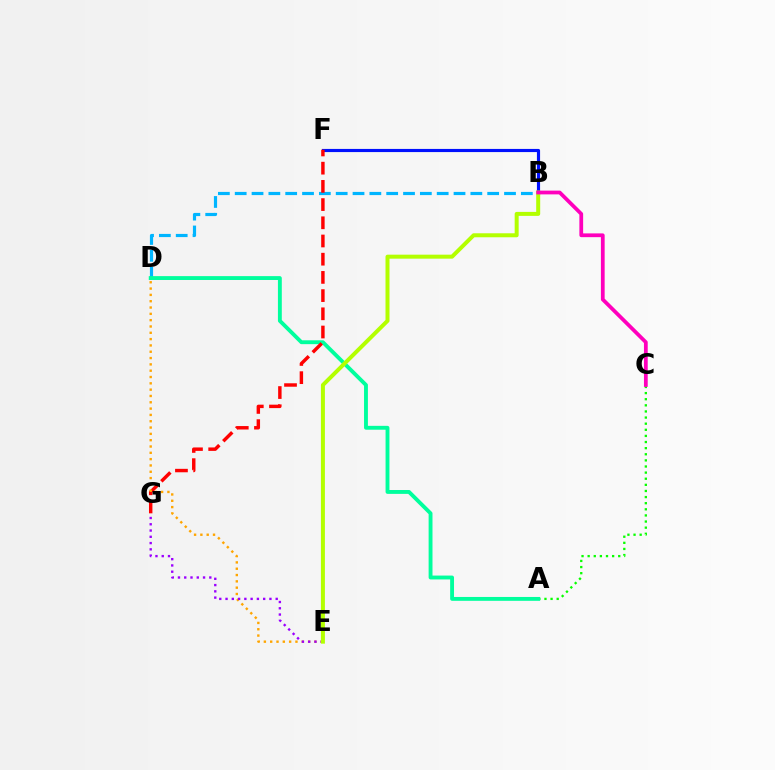{('A', 'C'): [{'color': '#08ff00', 'line_style': 'dotted', 'thickness': 1.66}], ('B', 'D'): [{'color': '#00b5ff', 'line_style': 'dashed', 'thickness': 2.29}], ('A', 'D'): [{'color': '#00ff9d', 'line_style': 'solid', 'thickness': 2.78}], ('B', 'F'): [{'color': '#0010ff', 'line_style': 'solid', 'thickness': 2.26}], ('F', 'G'): [{'color': '#ff0000', 'line_style': 'dashed', 'thickness': 2.47}], ('D', 'E'): [{'color': '#ffa500', 'line_style': 'dotted', 'thickness': 1.72}], ('E', 'G'): [{'color': '#9b00ff', 'line_style': 'dotted', 'thickness': 1.7}], ('B', 'E'): [{'color': '#b3ff00', 'line_style': 'solid', 'thickness': 2.87}], ('B', 'C'): [{'color': '#ff00bd', 'line_style': 'solid', 'thickness': 2.7}]}